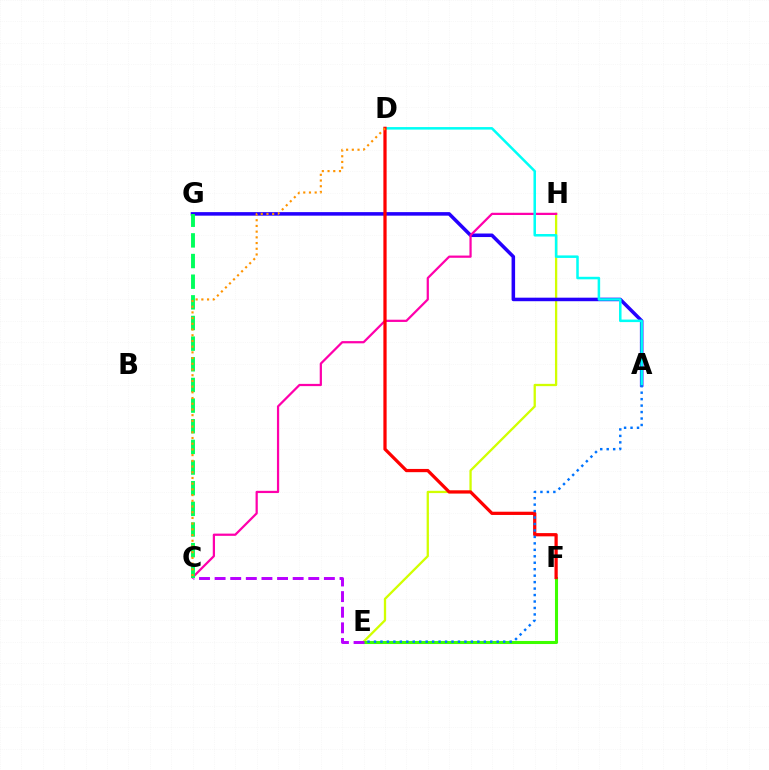{('E', 'H'): [{'color': '#d1ff00', 'line_style': 'solid', 'thickness': 1.65}], ('A', 'G'): [{'color': '#2500ff', 'line_style': 'solid', 'thickness': 2.55}], ('E', 'F'): [{'color': '#3dff00', 'line_style': 'solid', 'thickness': 2.2}], ('C', 'H'): [{'color': '#ff00ac', 'line_style': 'solid', 'thickness': 1.61}], ('A', 'D'): [{'color': '#00fff6', 'line_style': 'solid', 'thickness': 1.82}], ('D', 'F'): [{'color': '#ff0000', 'line_style': 'solid', 'thickness': 2.33}], ('A', 'E'): [{'color': '#0074ff', 'line_style': 'dotted', 'thickness': 1.76}], ('C', 'E'): [{'color': '#b900ff', 'line_style': 'dashed', 'thickness': 2.12}], ('C', 'G'): [{'color': '#00ff5c', 'line_style': 'dashed', 'thickness': 2.81}], ('C', 'D'): [{'color': '#ff9400', 'line_style': 'dotted', 'thickness': 1.55}]}